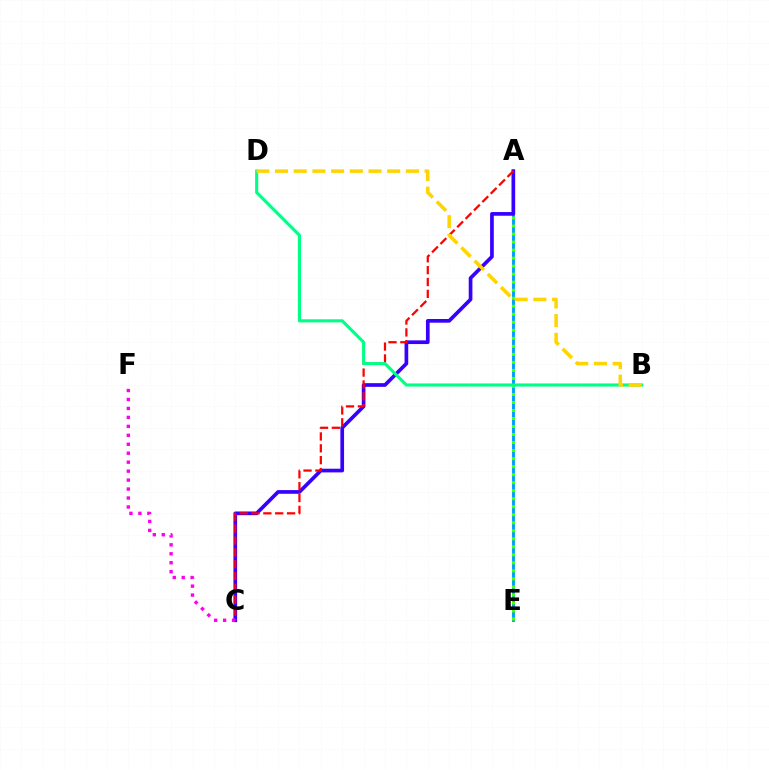{('A', 'E'): [{'color': '#009eff', 'line_style': 'solid', 'thickness': 2.12}, {'color': '#4fff00', 'line_style': 'dotted', 'thickness': 2.18}], ('A', 'C'): [{'color': '#3700ff', 'line_style': 'solid', 'thickness': 2.65}, {'color': '#ff0000', 'line_style': 'dashed', 'thickness': 1.61}], ('B', 'D'): [{'color': '#00ff86', 'line_style': 'solid', 'thickness': 2.24}, {'color': '#ffd500', 'line_style': 'dashed', 'thickness': 2.54}], ('C', 'F'): [{'color': '#ff00ed', 'line_style': 'dotted', 'thickness': 2.43}]}